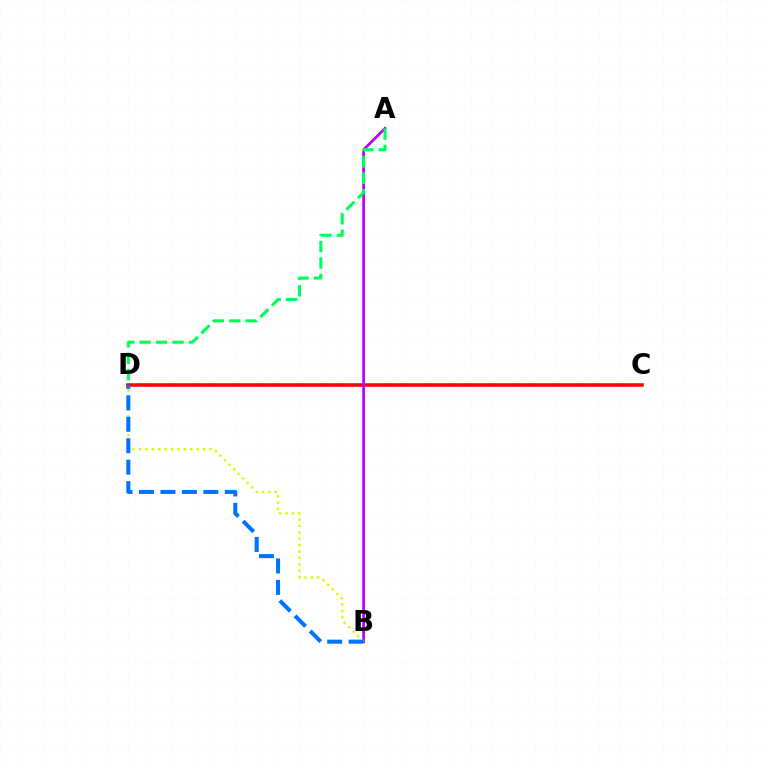{('C', 'D'): [{'color': '#ff0000', 'line_style': 'solid', 'thickness': 2.55}], ('A', 'B'): [{'color': '#b900ff', 'line_style': 'solid', 'thickness': 1.94}], ('B', 'D'): [{'color': '#d1ff00', 'line_style': 'dotted', 'thickness': 1.74}, {'color': '#0074ff', 'line_style': 'dashed', 'thickness': 2.91}], ('A', 'D'): [{'color': '#00ff5c', 'line_style': 'dashed', 'thickness': 2.23}]}